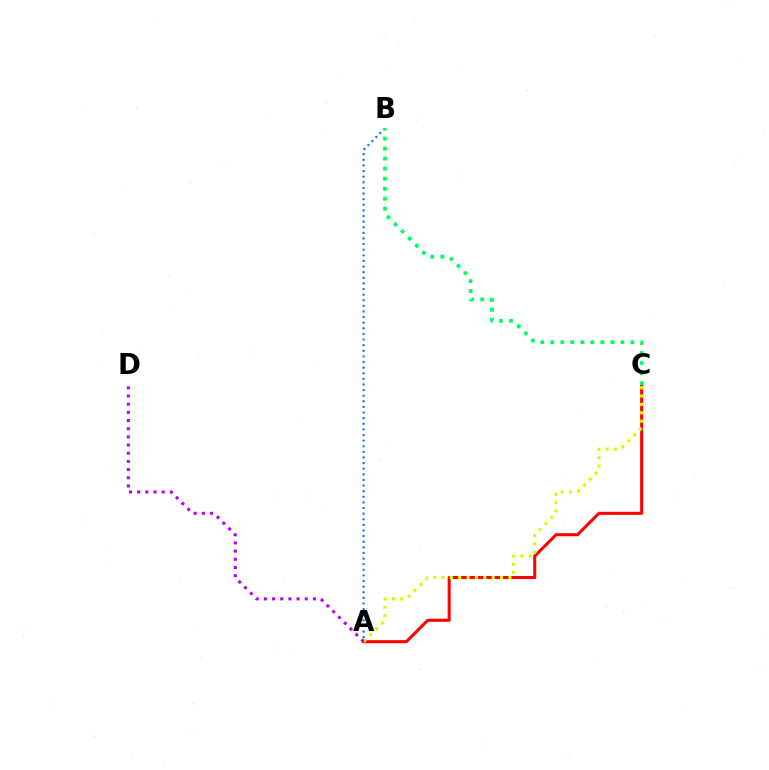{('A', 'B'): [{'color': '#0074ff', 'line_style': 'dotted', 'thickness': 1.53}], ('A', 'C'): [{'color': '#ff0000', 'line_style': 'solid', 'thickness': 2.2}, {'color': '#d1ff00', 'line_style': 'dotted', 'thickness': 2.27}], ('B', 'C'): [{'color': '#00ff5c', 'line_style': 'dotted', 'thickness': 2.72}], ('A', 'D'): [{'color': '#b900ff', 'line_style': 'dotted', 'thickness': 2.22}]}